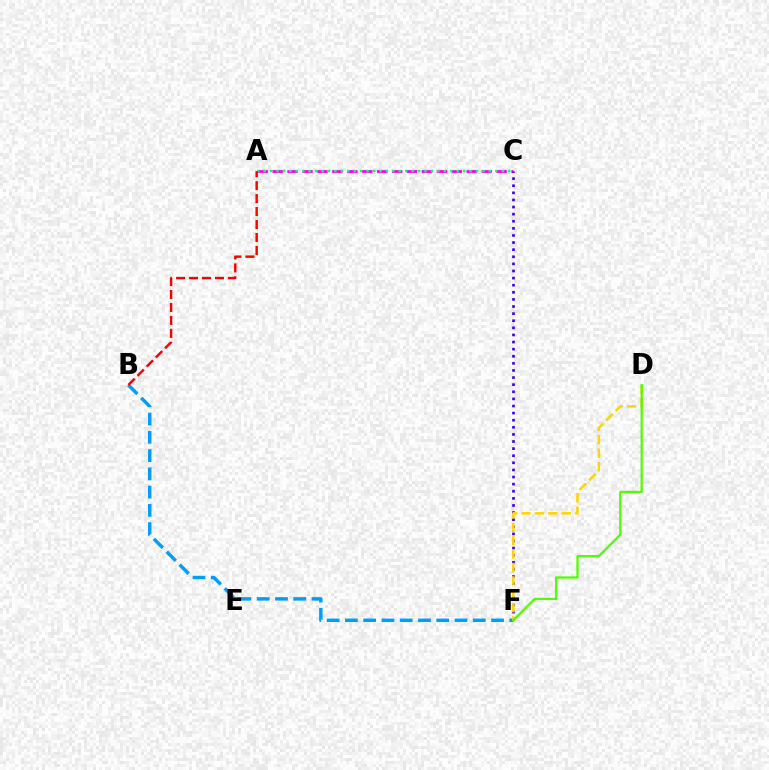{('A', 'C'): [{'color': '#ff00ed', 'line_style': 'dashed', 'thickness': 2.03}, {'color': '#00ff86', 'line_style': 'dotted', 'thickness': 1.75}], ('C', 'F'): [{'color': '#3700ff', 'line_style': 'dotted', 'thickness': 1.93}], ('B', 'F'): [{'color': '#009eff', 'line_style': 'dashed', 'thickness': 2.48}], ('D', 'F'): [{'color': '#ffd500', 'line_style': 'dashed', 'thickness': 1.82}, {'color': '#4fff00', 'line_style': 'solid', 'thickness': 1.62}], ('A', 'B'): [{'color': '#ff0000', 'line_style': 'dashed', 'thickness': 1.76}]}